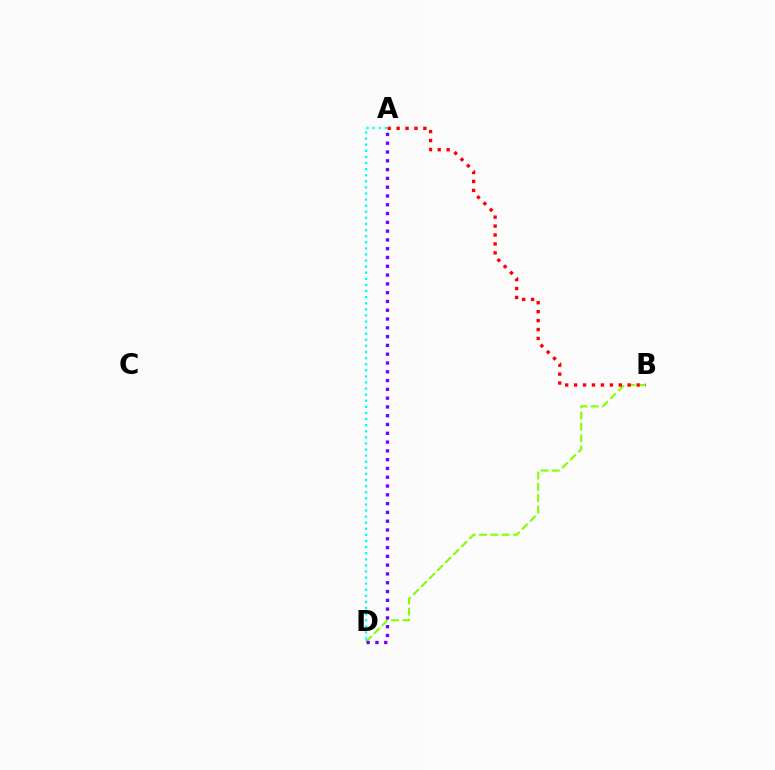{('B', 'D'): [{'color': '#84ff00', 'line_style': 'dashed', 'thickness': 1.54}], ('A', 'D'): [{'color': '#00fff6', 'line_style': 'dotted', 'thickness': 1.66}, {'color': '#7200ff', 'line_style': 'dotted', 'thickness': 2.39}], ('A', 'B'): [{'color': '#ff0000', 'line_style': 'dotted', 'thickness': 2.43}]}